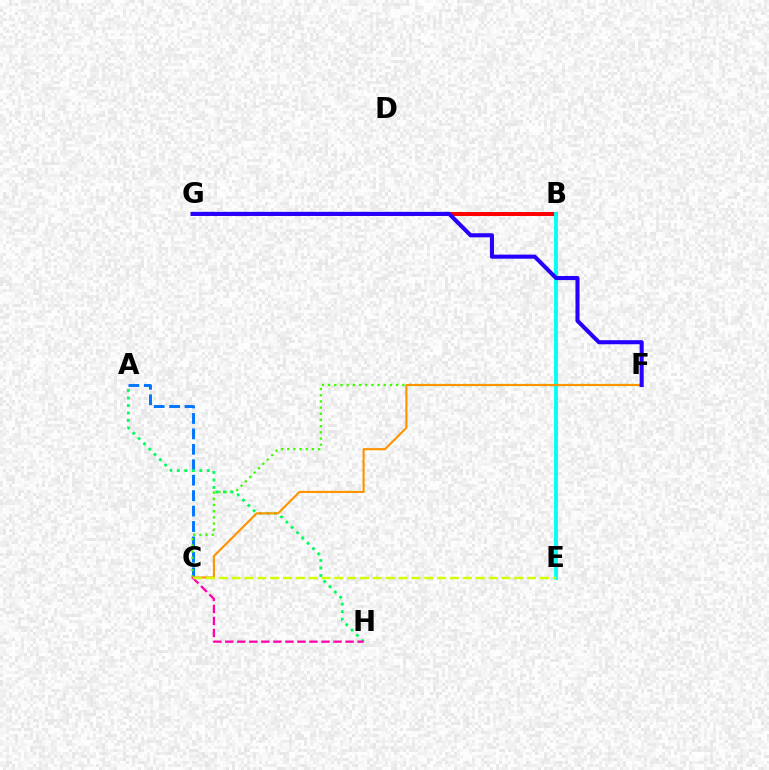{('A', 'C'): [{'color': '#0074ff', 'line_style': 'dashed', 'thickness': 2.1}], ('B', 'G'): [{'color': '#b900ff', 'line_style': 'dotted', 'thickness': 1.93}, {'color': '#ff0000', 'line_style': 'solid', 'thickness': 2.85}], ('B', 'E'): [{'color': '#00fff6', 'line_style': 'solid', 'thickness': 2.74}], ('C', 'F'): [{'color': '#3dff00', 'line_style': 'dotted', 'thickness': 1.68}, {'color': '#ff9400', 'line_style': 'solid', 'thickness': 1.54}], ('A', 'H'): [{'color': '#00ff5c', 'line_style': 'dotted', 'thickness': 2.04}], ('F', 'G'): [{'color': '#2500ff', 'line_style': 'solid', 'thickness': 2.93}], ('C', 'H'): [{'color': '#ff00ac', 'line_style': 'dashed', 'thickness': 1.63}], ('C', 'E'): [{'color': '#d1ff00', 'line_style': 'dashed', 'thickness': 1.75}]}